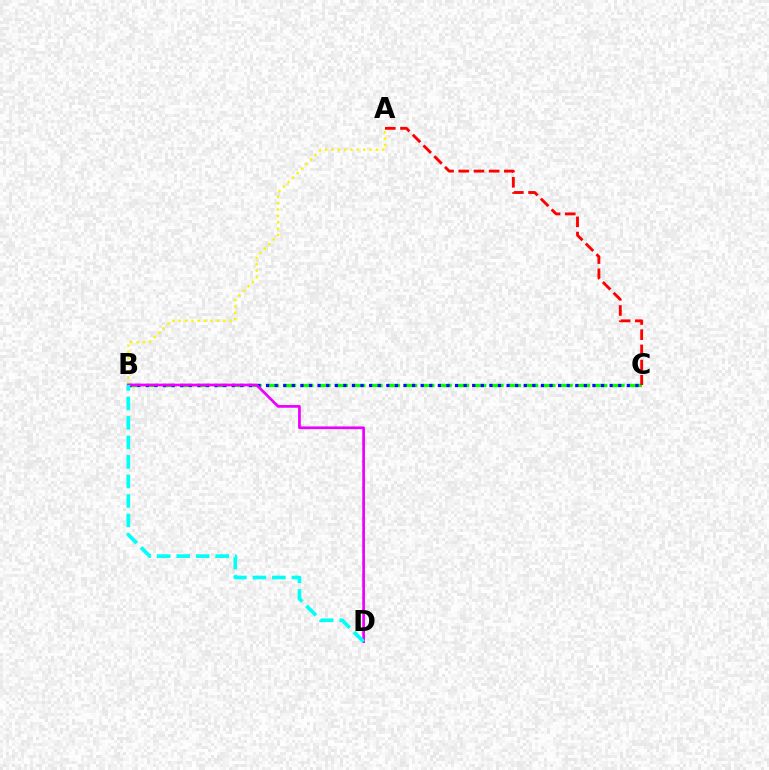{('A', 'B'): [{'color': '#fcf500', 'line_style': 'dotted', 'thickness': 1.73}], ('B', 'C'): [{'color': '#08ff00', 'line_style': 'dashed', 'thickness': 2.35}, {'color': '#0010ff', 'line_style': 'dotted', 'thickness': 2.33}], ('A', 'C'): [{'color': '#ff0000', 'line_style': 'dashed', 'thickness': 2.06}], ('B', 'D'): [{'color': '#ee00ff', 'line_style': 'solid', 'thickness': 1.96}, {'color': '#00fff6', 'line_style': 'dashed', 'thickness': 2.65}]}